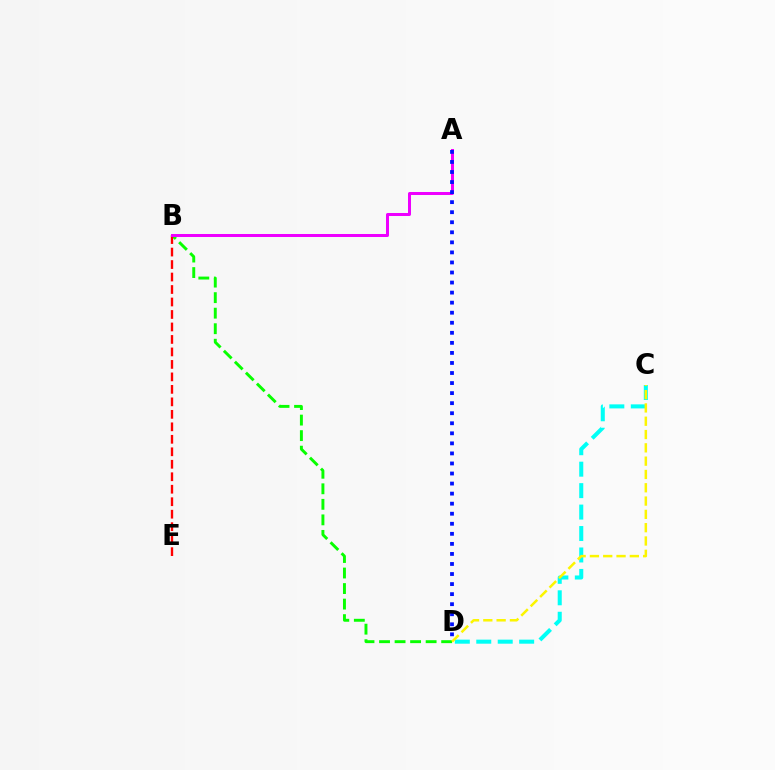{('B', 'D'): [{'color': '#08ff00', 'line_style': 'dashed', 'thickness': 2.11}], ('C', 'D'): [{'color': '#00fff6', 'line_style': 'dashed', 'thickness': 2.91}, {'color': '#fcf500', 'line_style': 'dashed', 'thickness': 1.81}], ('B', 'E'): [{'color': '#ff0000', 'line_style': 'dashed', 'thickness': 1.7}], ('A', 'B'): [{'color': '#ee00ff', 'line_style': 'solid', 'thickness': 2.17}], ('A', 'D'): [{'color': '#0010ff', 'line_style': 'dotted', 'thickness': 2.73}]}